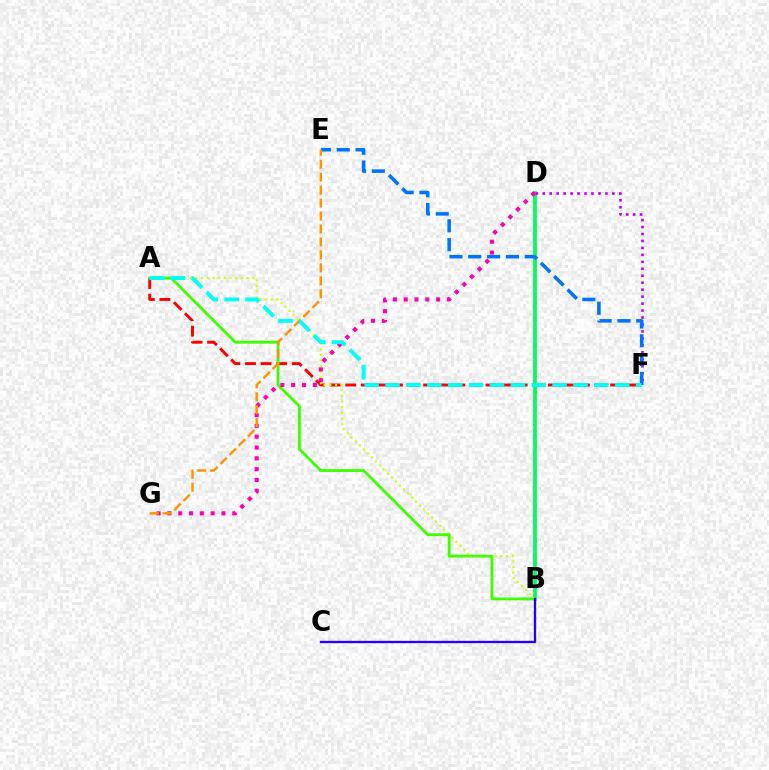{('A', 'F'): [{'color': '#ff0000', 'line_style': 'dashed', 'thickness': 2.12}, {'color': '#00fff6', 'line_style': 'dashed', 'thickness': 2.84}], ('B', 'D'): [{'color': '#00ff5c', 'line_style': 'solid', 'thickness': 2.71}], ('A', 'B'): [{'color': '#d1ff00', 'line_style': 'dotted', 'thickness': 1.54}, {'color': '#3dff00', 'line_style': 'solid', 'thickness': 2.03}], ('D', 'F'): [{'color': '#b900ff', 'line_style': 'dotted', 'thickness': 1.89}], ('E', 'F'): [{'color': '#0074ff', 'line_style': 'dashed', 'thickness': 2.56}], ('D', 'G'): [{'color': '#ff00ac', 'line_style': 'dotted', 'thickness': 2.94}], ('E', 'G'): [{'color': '#ff9400', 'line_style': 'dashed', 'thickness': 1.76}], ('B', 'C'): [{'color': '#2500ff', 'line_style': 'solid', 'thickness': 1.67}]}